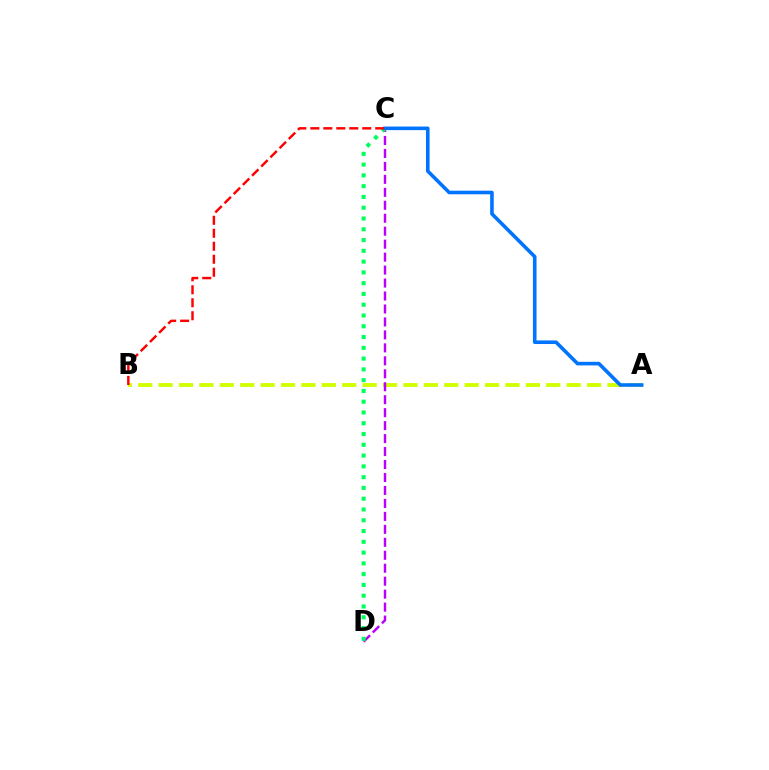{('A', 'B'): [{'color': '#d1ff00', 'line_style': 'dashed', 'thickness': 2.77}], ('C', 'D'): [{'color': '#b900ff', 'line_style': 'dashed', 'thickness': 1.76}, {'color': '#00ff5c', 'line_style': 'dotted', 'thickness': 2.93}], ('A', 'C'): [{'color': '#0074ff', 'line_style': 'solid', 'thickness': 2.59}], ('B', 'C'): [{'color': '#ff0000', 'line_style': 'dashed', 'thickness': 1.76}]}